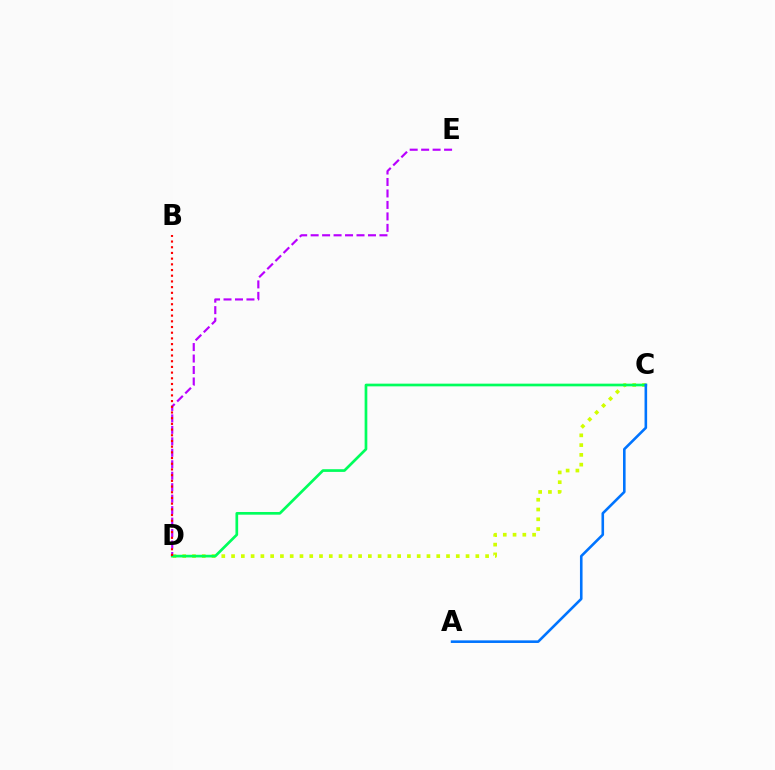{('C', 'D'): [{'color': '#d1ff00', 'line_style': 'dotted', 'thickness': 2.65}, {'color': '#00ff5c', 'line_style': 'solid', 'thickness': 1.94}], ('D', 'E'): [{'color': '#b900ff', 'line_style': 'dashed', 'thickness': 1.56}], ('A', 'C'): [{'color': '#0074ff', 'line_style': 'solid', 'thickness': 1.87}], ('B', 'D'): [{'color': '#ff0000', 'line_style': 'dotted', 'thickness': 1.55}]}